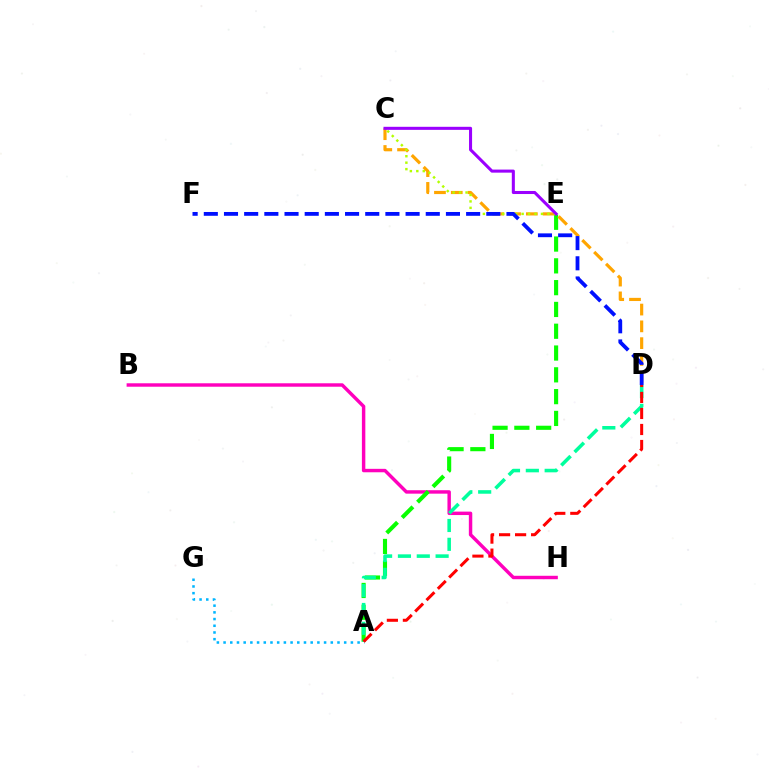{('B', 'H'): [{'color': '#ff00bd', 'line_style': 'solid', 'thickness': 2.47}], ('A', 'E'): [{'color': '#08ff00', 'line_style': 'dashed', 'thickness': 2.96}], ('A', 'G'): [{'color': '#00b5ff', 'line_style': 'dotted', 'thickness': 1.82}], ('C', 'D'): [{'color': '#ffa500', 'line_style': 'dashed', 'thickness': 2.28}], ('C', 'E'): [{'color': '#b3ff00', 'line_style': 'dotted', 'thickness': 1.75}, {'color': '#9b00ff', 'line_style': 'solid', 'thickness': 2.2}], ('D', 'F'): [{'color': '#0010ff', 'line_style': 'dashed', 'thickness': 2.74}], ('A', 'D'): [{'color': '#00ff9d', 'line_style': 'dashed', 'thickness': 2.56}, {'color': '#ff0000', 'line_style': 'dashed', 'thickness': 2.18}]}